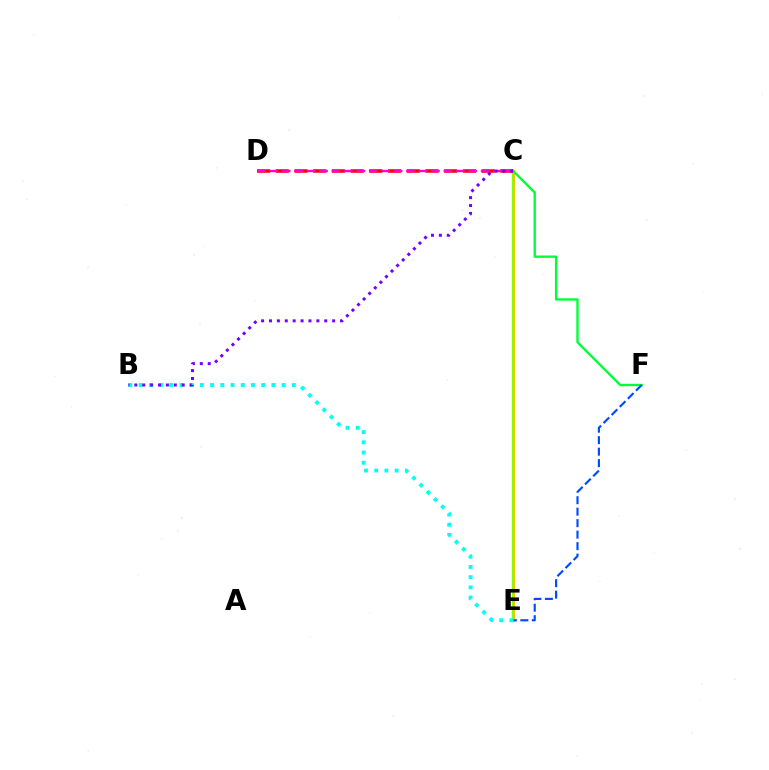{('C', 'E'): [{'color': '#ffbd00', 'line_style': 'solid', 'thickness': 2.26}, {'color': '#84ff00', 'line_style': 'solid', 'thickness': 1.6}], ('C', 'F'): [{'color': '#00ff39', 'line_style': 'solid', 'thickness': 1.71}], ('E', 'F'): [{'color': '#004bff', 'line_style': 'dashed', 'thickness': 1.56}], ('B', 'E'): [{'color': '#00fff6', 'line_style': 'dotted', 'thickness': 2.77}], ('C', 'D'): [{'color': '#ff0000', 'line_style': 'dashed', 'thickness': 2.54}, {'color': '#ff00cf', 'line_style': 'dashed', 'thickness': 1.69}], ('B', 'C'): [{'color': '#7200ff', 'line_style': 'dotted', 'thickness': 2.15}]}